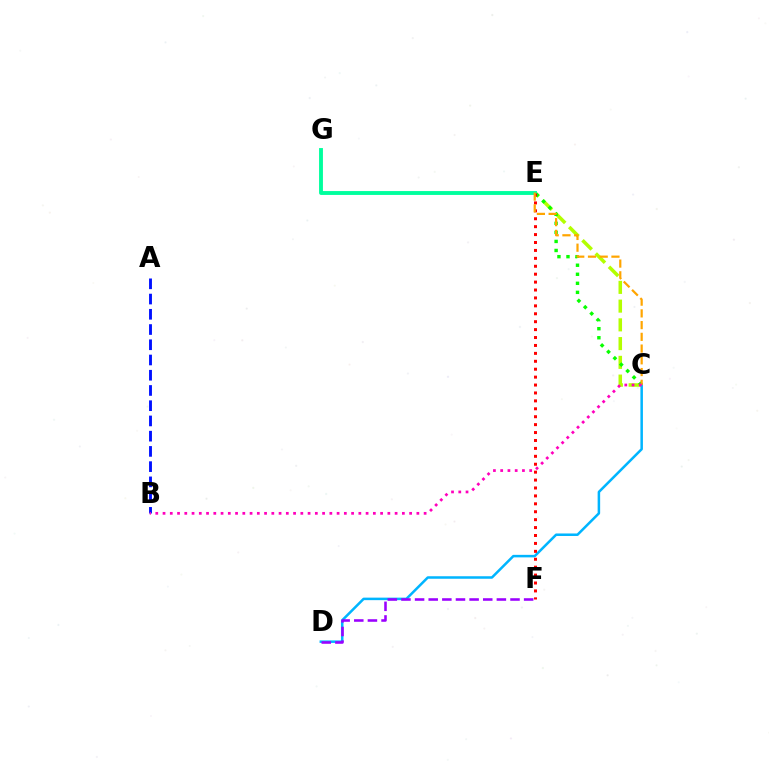{('C', 'E'): [{'color': '#b3ff00', 'line_style': 'dashed', 'thickness': 2.55}, {'color': '#08ff00', 'line_style': 'dotted', 'thickness': 2.46}, {'color': '#ffa500', 'line_style': 'dashed', 'thickness': 1.59}], ('A', 'B'): [{'color': '#0010ff', 'line_style': 'dashed', 'thickness': 2.07}], ('E', 'G'): [{'color': '#00ff9d', 'line_style': 'solid', 'thickness': 2.79}], ('C', 'D'): [{'color': '#00b5ff', 'line_style': 'solid', 'thickness': 1.81}], ('E', 'F'): [{'color': '#ff0000', 'line_style': 'dotted', 'thickness': 2.15}], ('D', 'F'): [{'color': '#9b00ff', 'line_style': 'dashed', 'thickness': 1.85}], ('B', 'C'): [{'color': '#ff00bd', 'line_style': 'dotted', 'thickness': 1.97}]}